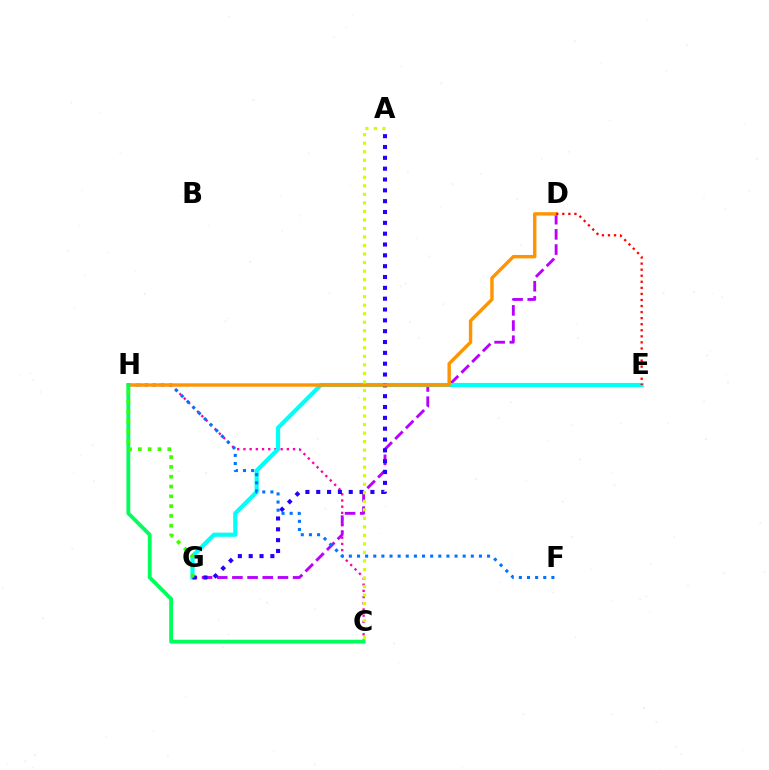{('C', 'H'): [{'color': '#ff00ac', 'line_style': 'dotted', 'thickness': 1.69}, {'color': '#00ff5c', 'line_style': 'solid', 'thickness': 2.75}], ('D', 'G'): [{'color': '#b900ff', 'line_style': 'dashed', 'thickness': 2.06}], ('E', 'G'): [{'color': '#00fff6', 'line_style': 'solid', 'thickness': 2.99}], ('F', 'H'): [{'color': '#0074ff', 'line_style': 'dotted', 'thickness': 2.21}], ('A', 'G'): [{'color': '#2500ff', 'line_style': 'dotted', 'thickness': 2.94}], ('D', 'H'): [{'color': '#ff9400', 'line_style': 'solid', 'thickness': 2.45}], ('D', 'E'): [{'color': '#ff0000', 'line_style': 'dotted', 'thickness': 1.65}], ('A', 'C'): [{'color': '#d1ff00', 'line_style': 'dotted', 'thickness': 2.32}], ('G', 'H'): [{'color': '#3dff00', 'line_style': 'dotted', 'thickness': 2.66}]}